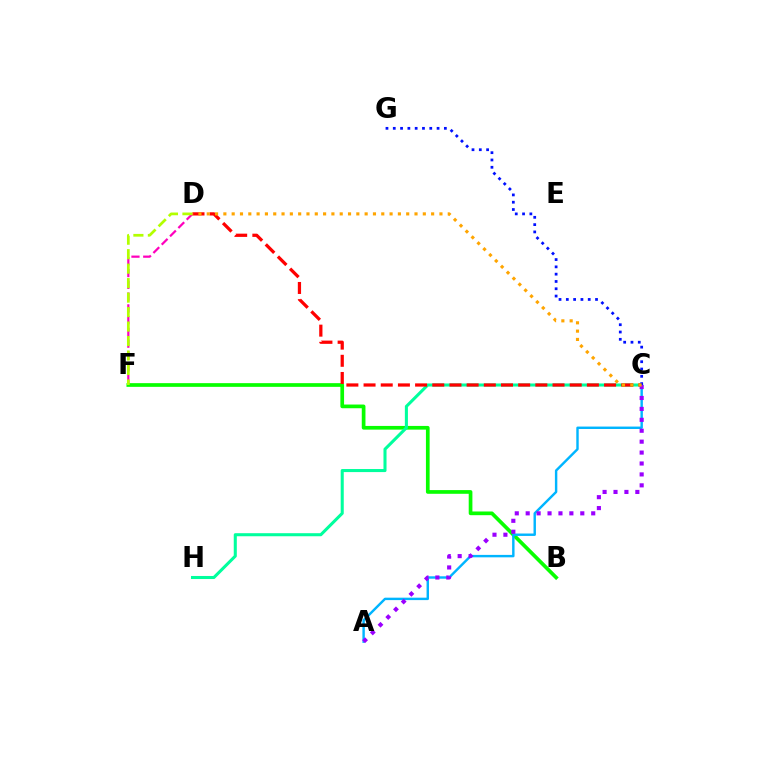{('B', 'F'): [{'color': '#08ff00', 'line_style': 'solid', 'thickness': 2.66}], ('D', 'F'): [{'color': '#ff00bd', 'line_style': 'dashed', 'thickness': 1.6}, {'color': '#b3ff00', 'line_style': 'dashed', 'thickness': 1.97}], ('A', 'C'): [{'color': '#00b5ff', 'line_style': 'solid', 'thickness': 1.74}, {'color': '#9b00ff', 'line_style': 'dotted', 'thickness': 2.97}], ('C', 'H'): [{'color': '#00ff9d', 'line_style': 'solid', 'thickness': 2.2}], ('C', 'D'): [{'color': '#ff0000', 'line_style': 'dashed', 'thickness': 2.33}, {'color': '#ffa500', 'line_style': 'dotted', 'thickness': 2.26}], ('C', 'G'): [{'color': '#0010ff', 'line_style': 'dotted', 'thickness': 1.98}]}